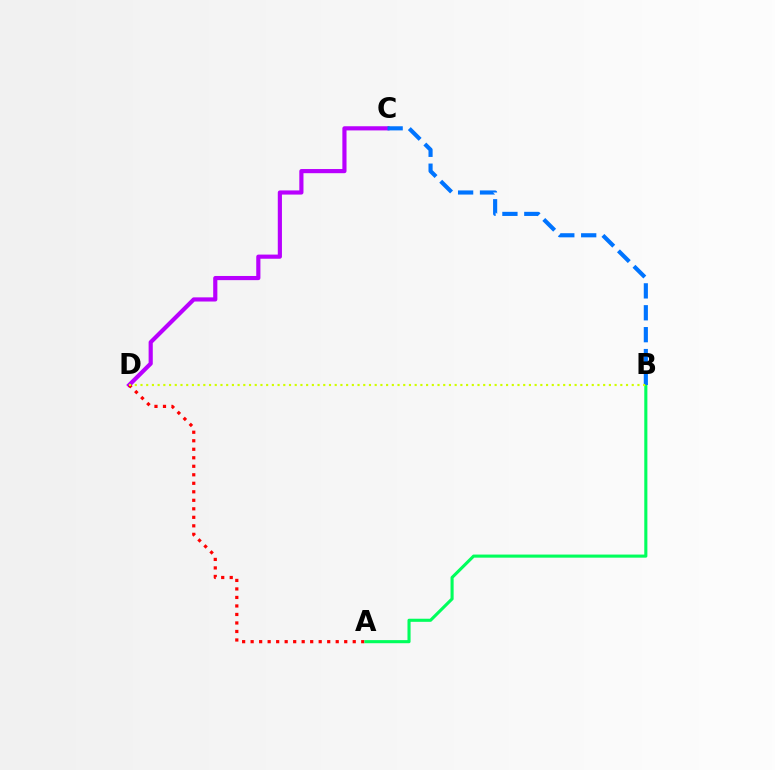{('C', 'D'): [{'color': '#b900ff', 'line_style': 'solid', 'thickness': 2.99}], ('A', 'D'): [{'color': '#ff0000', 'line_style': 'dotted', 'thickness': 2.31}], ('A', 'B'): [{'color': '#00ff5c', 'line_style': 'solid', 'thickness': 2.23}], ('B', 'C'): [{'color': '#0074ff', 'line_style': 'dashed', 'thickness': 2.97}], ('B', 'D'): [{'color': '#d1ff00', 'line_style': 'dotted', 'thickness': 1.55}]}